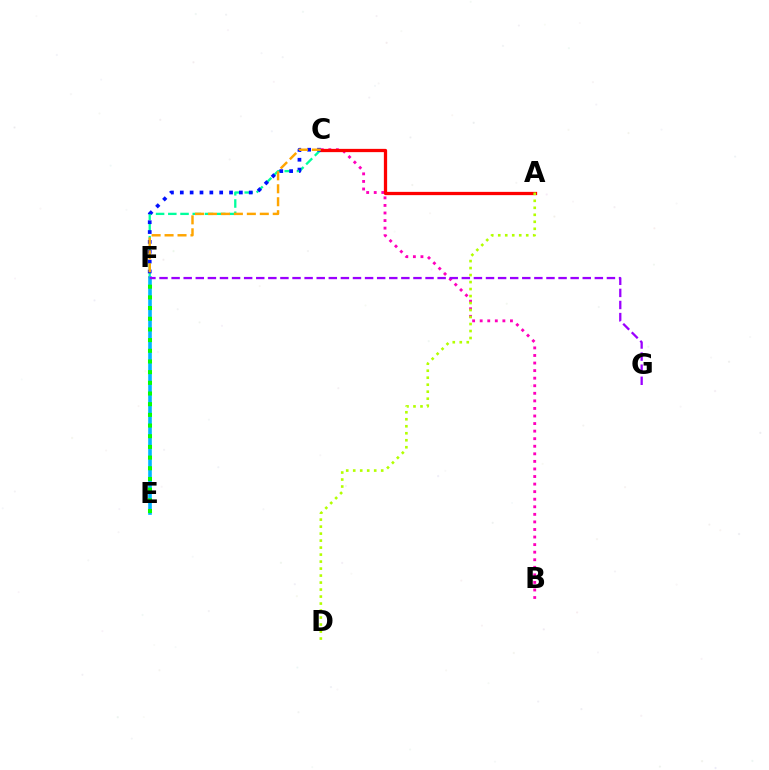{('C', 'F'): [{'color': '#00ff9d', 'line_style': 'dashed', 'thickness': 1.66}, {'color': '#0010ff', 'line_style': 'dotted', 'thickness': 2.68}, {'color': '#ffa500', 'line_style': 'dashed', 'thickness': 1.76}], ('B', 'C'): [{'color': '#ff00bd', 'line_style': 'dotted', 'thickness': 2.06}], ('A', 'C'): [{'color': '#ff0000', 'line_style': 'solid', 'thickness': 2.35}], ('E', 'F'): [{'color': '#00b5ff', 'line_style': 'solid', 'thickness': 2.62}, {'color': '#08ff00', 'line_style': 'dotted', 'thickness': 2.9}], ('F', 'G'): [{'color': '#9b00ff', 'line_style': 'dashed', 'thickness': 1.64}], ('A', 'D'): [{'color': '#b3ff00', 'line_style': 'dotted', 'thickness': 1.9}]}